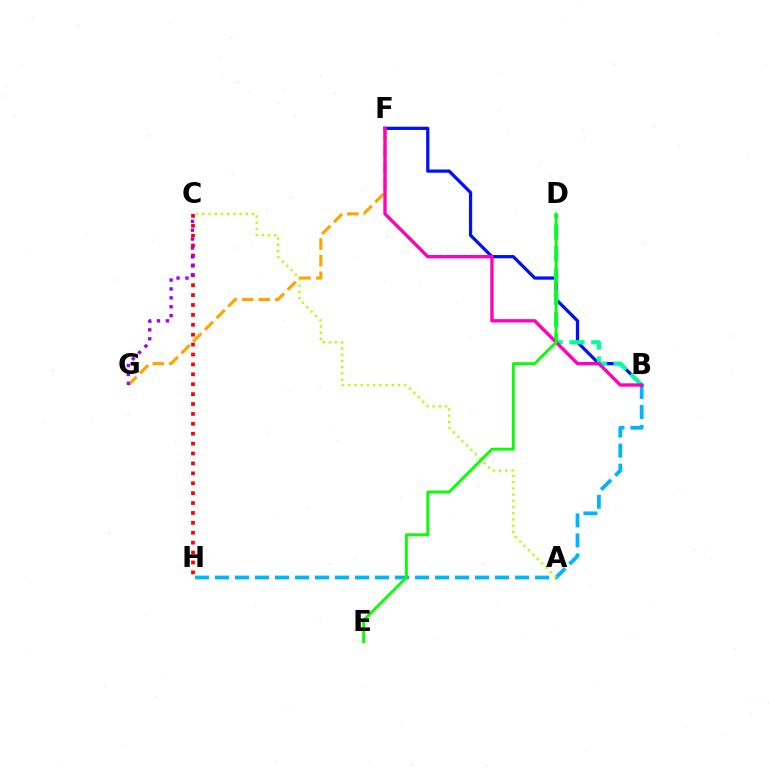{('C', 'H'): [{'color': '#ff0000', 'line_style': 'dotted', 'thickness': 2.69}], ('B', 'H'): [{'color': '#00b5ff', 'line_style': 'dashed', 'thickness': 2.72}], ('A', 'C'): [{'color': '#b3ff00', 'line_style': 'dotted', 'thickness': 1.69}], ('B', 'F'): [{'color': '#0010ff', 'line_style': 'solid', 'thickness': 2.33}, {'color': '#ff00bd', 'line_style': 'solid', 'thickness': 2.41}], ('B', 'D'): [{'color': '#00ff9d', 'line_style': 'dashed', 'thickness': 2.97}], ('F', 'G'): [{'color': '#ffa500', 'line_style': 'dashed', 'thickness': 2.25}], ('D', 'E'): [{'color': '#08ff00', 'line_style': 'solid', 'thickness': 2.06}], ('C', 'G'): [{'color': '#9b00ff', 'line_style': 'dotted', 'thickness': 2.42}]}